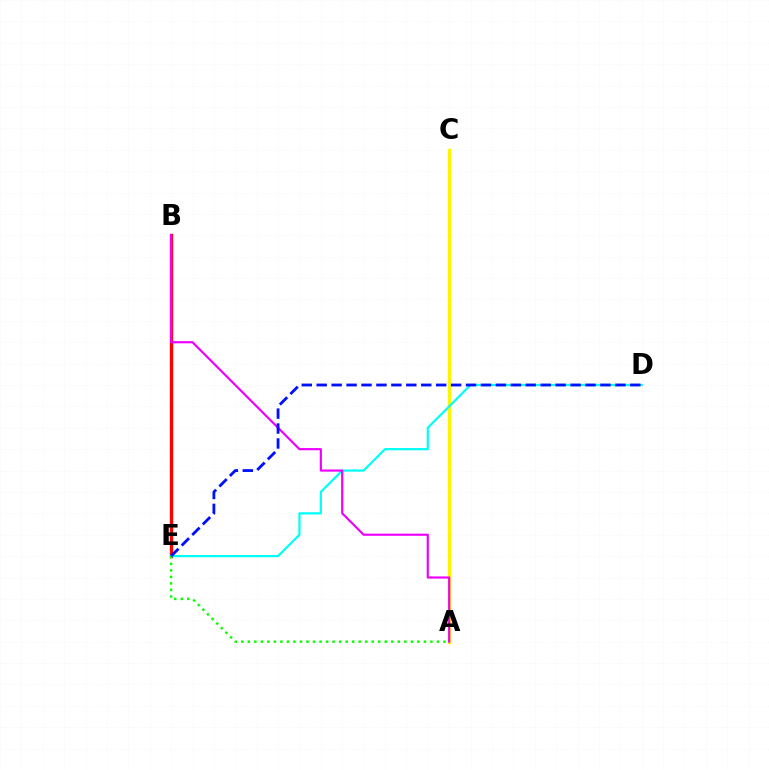{('A', 'C'): [{'color': '#fcf500', 'line_style': 'solid', 'thickness': 2.51}], ('B', 'E'): [{'color': '#ff0000', 'line_style': 'solid', 'thickness': 2.39}], ('D', 'E'): [{'color': '#00fff6', 'line_style': 'solid', 'thickness': 1.6}, {'color': '#0010ff', 'line_style': 'dashed', 'thickness': 2.03}], ('A', 'B'): [{'color': '#ee00ff', 'line_style': 'solid', 'thickness': 1.56}], ('A', 'E'): [{'color': '#08ff00', 'line_style': 'dotted', 'thickness': 1.77}]}